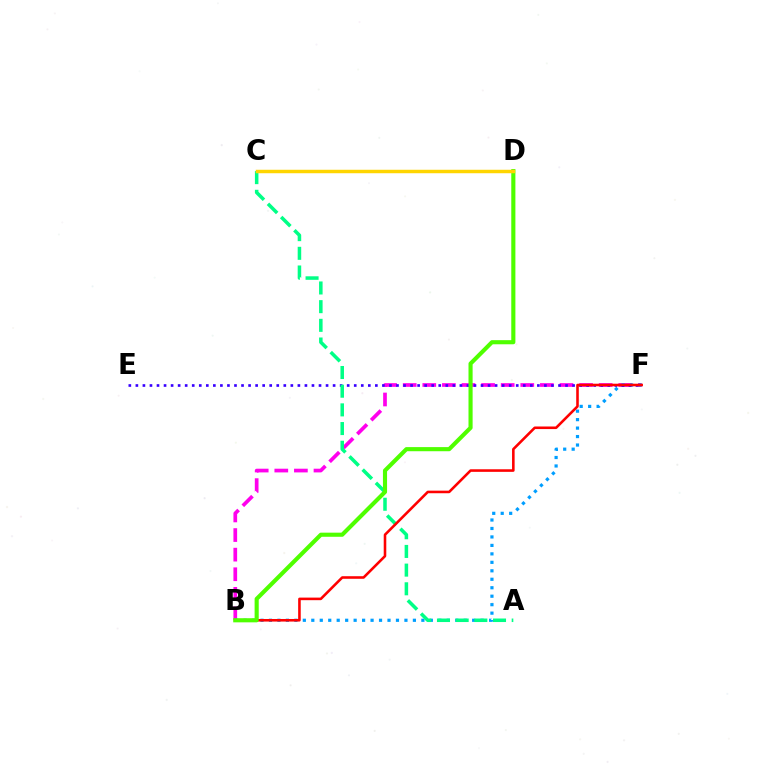{('B', 'F'): [{'color': '#ff00ed', 'line_style': 'dashed', 'thickness': 2.66}, {'color': '#009eff', 'line_style': 'dotted', 'thickness': 2.3}, {'color': '#ff0000', 'line_style': 'solid', 'thickness': 1.86}], ('E', 'F'): [{'color': '#3700ff', 'line_style': 'dotted', 'thickness': 1.91}], ('A', 'C'): [{'color': '#00ff86', 'line_style': 'dashed', 'thickness': 2.54}], ('B', 'D'): [{'color': '#4fff00', 'line_style': 'solid', 'thickness': 2.97}], ('C', 'D'): [{'color': '#ffd500', 'line_style': 'solid', 'thickness': 2.5}]}